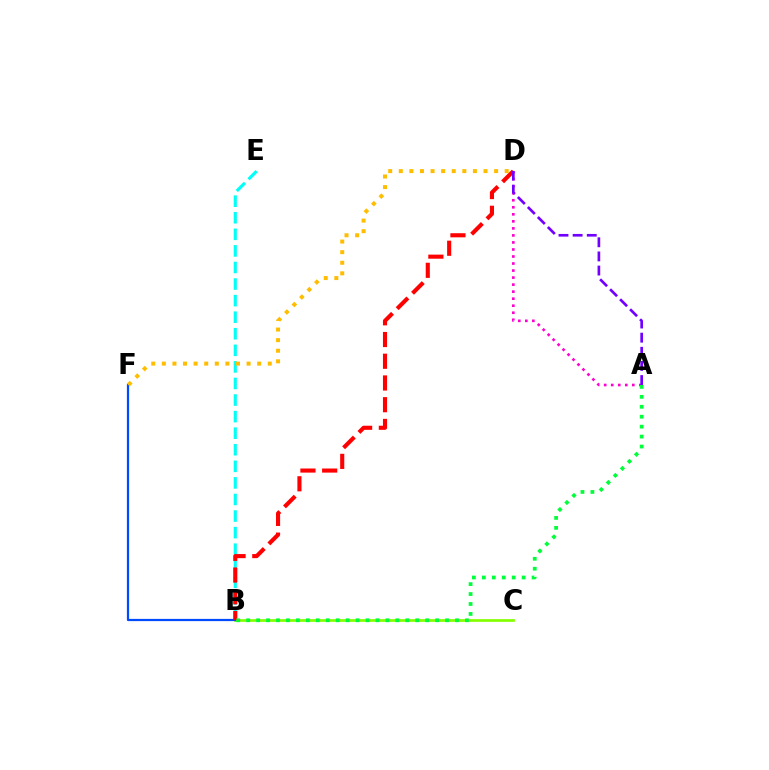{('B', 'C'): [{'color': '#84ff00', 'line_style': 'solid', 'thickness': 1.96}], ('B', 'E'): [{'color': '#00fff6', 'line_style': 'dashed', 'thickness': 2.25}], ('B', 'F'): [{'color': '#004bff', 'line_style': 'solid', 'thickness': 1.6}], ('B', 'D'): [{'color': '#ff0000', 'line_style': 'dashed', 'thickness': 2.95}], ('D', 'F'): [{'color': '#ffbd00', 'line_style': 'dotted', 'thickness': 2.88}], ('A', 'D'): [{'color': '#ff00cf', 'line_style': 'dotted', 'thickness': 1.91}, {'color': '#7200ff', 'line_style': 'dashed', 'thickness': 1.92}], ('A', 'B'): [{'color': '#00ff39', 'line_style': 'dotted', 'thickness': 2.7}]}